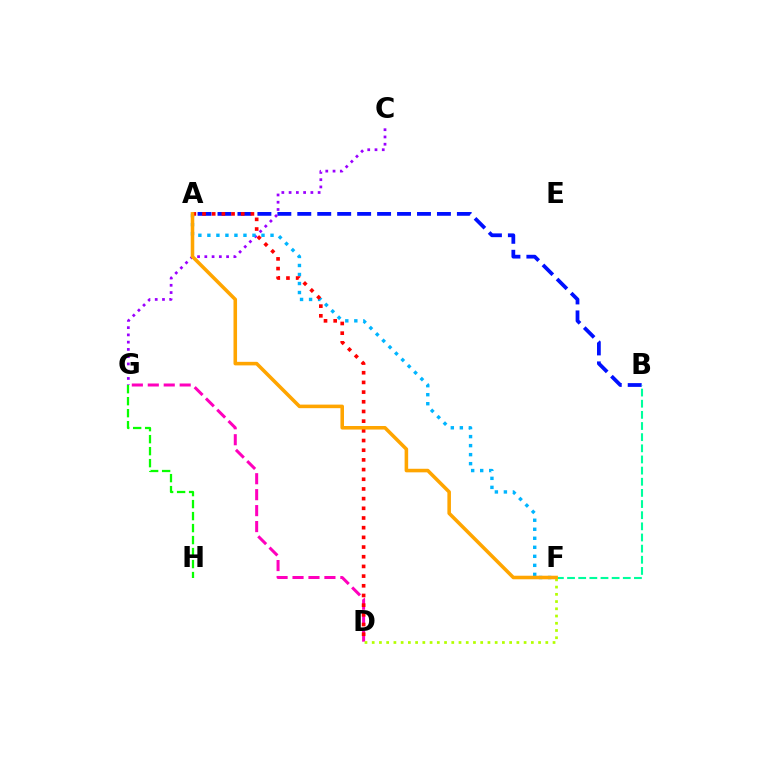{('A', 'B'): [{'color': '#0010ff', 'line_style': 'dashed', 'thickness': 2.71}], ('B', 'F'): [{'color': '#00ff9d', 'line_style': 'dashed', 'thickness': 1.51}], ('G', 'H'): [{'color': '#08ff00', 'line_style': 'dashed', 'thickness': 1.63}], ('D', 'G'): [{'color': '#ff00bd', 'line_style': 'dashed', 'thickness': 2.17}], ('D', 'F'): [{'color': '#b3ff00', 'line_style': 'dotted', 'thickness': 1.97}], ('C', 'G'): [{'color': '#9b00ff', 'line_style': 'dotted', 'thickness': 1.97}], ('A', 'F'): [{'color': '#00b5ff', 'line_style': 'dotted', 'thickness': 2.45}, {'color': '#ffa500', 'line_style': 'solid', 'thickness': 2.56}], ('A', 'D'): [{'color': '#ff0000', 'line_style': 'dotted', 'thickness': 2.63}]}